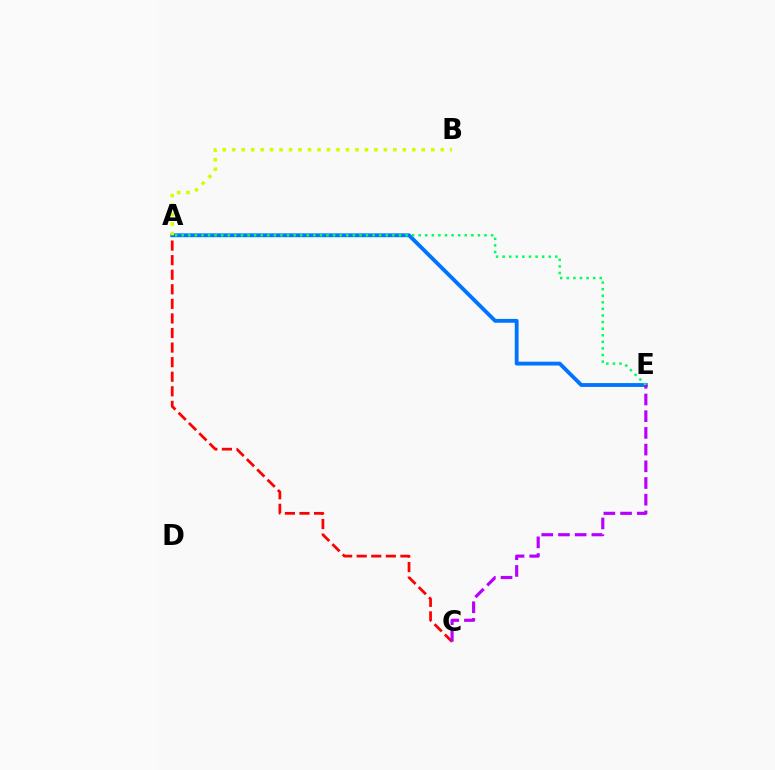{('A', 'C'): [{'color': '#ff0000', 'line_style': 'dashed', 'thickness': 1.98}], ('A', 'E'): [{'color': '#0074ff', 'line_style': 'solid', 'thickness': 2.76}, {'color': '#00ff5c', 'line_style': 'dotted', 'thickness': 1.79}], ('A', 'B'): [{'color': '#d1ff00', 'line_style': 'dotted', 'thickness': 2.58}], ('C', 'E'): [{'color': '#b900ff', 'line_style': 'dashed', 'thickness': 2.27}]}